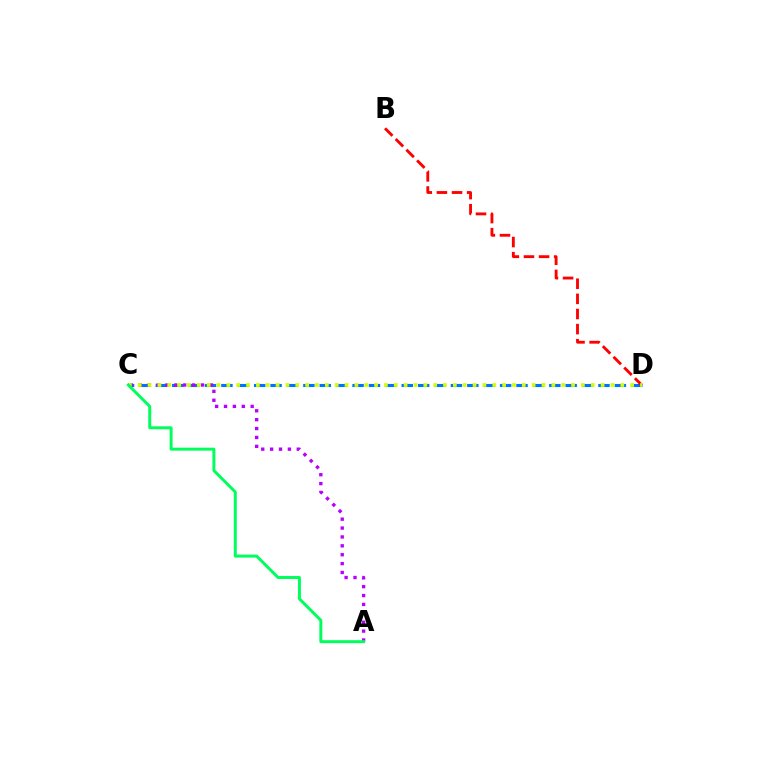{('C', 'D'): [{'color': '#0074ff', 'line_style': 'dashed', 'thickness': 2.23}, {'color': '#d1ff00', 'line_style': 'dotted', 'thickness': 2.68}], ('A', 'C'): [{'color': '#b900ff', 'line_style': 'dotted', 'thickness': 2.41}, {'color': '#00ff5c', 'line_style': 'solid', 'thickness': 2.14}], ('B', 'D'): [{'color': '#ff0000', 'line_style': 'dashed', 'thickness': 2.05}]}